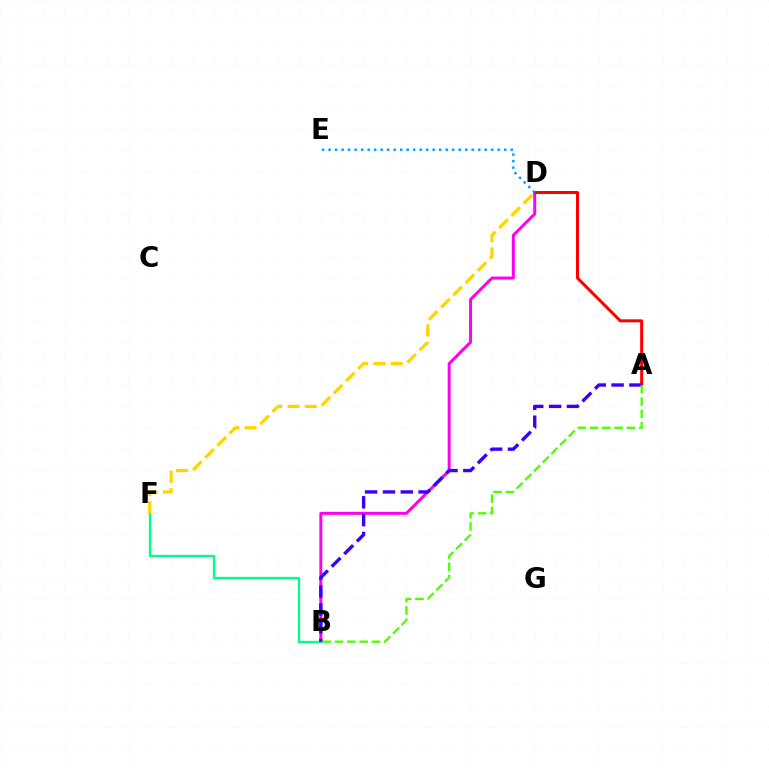{('B', 'D'): [{'color': '#ff00ed', 'line_style': 'solid', 'thickness': 2.15}], ('A', 'D'): [{'color': '#ff0000', 'line_style': 'solid', 'thickness': 2.17}], ('B', 'F'): [{'color': '#00ff86', 'line_style': 'solid', 'thickness': 1.66}], ('A', 'B'): [{'color': '#3700ff', 'line_style': 'dashed', 'thickness': 2.42}, {'color': '#4fff00', 'line_style': 'dashed', 'thickness': 1.67}], ('D', 'F'): [{'color': '#ffd500', 'line_style': 'dashed', 'thickness': 2.34}], ('D', 'E'): [{'color': '#009eff', 'line_style': 'dotted', 'thickness': 1.77}]}